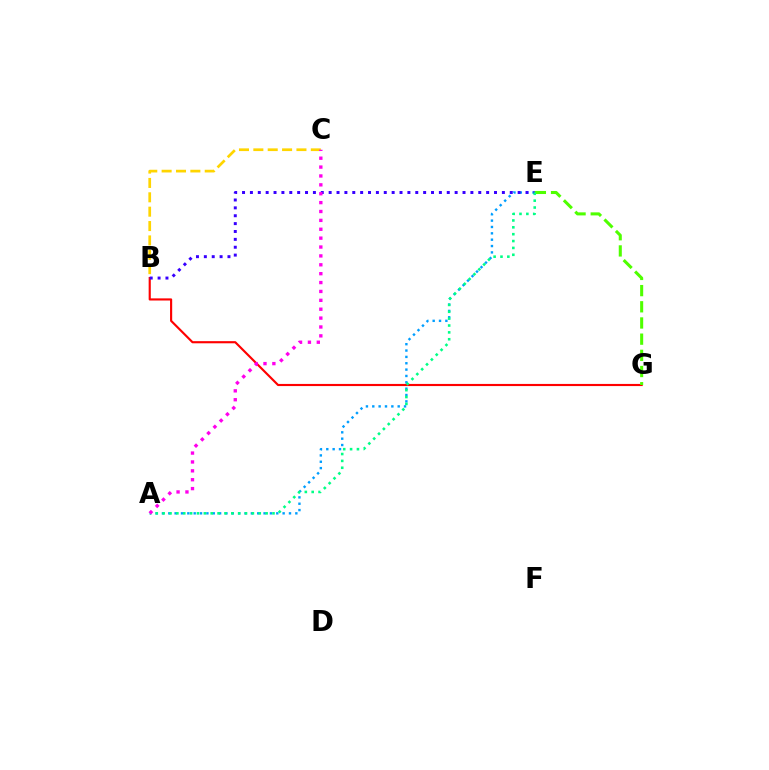{('A', 'E'): [{'color': '#009eff', 'line_style': 'dotted', 'thickness': 1.73}, {'color': '#00ff86', 'line_style': 'dotted', 'thickness': 1.87}], ('B', 'G'): [{'color': '#ff0000', 'line_style': 'solid', 'thickness': 1.54}], ('B', 'E'): [{'color': '#3700ff', 'line_style': 'dotted', 'thickness': 2.14}], ('E', 'G'): [{'color': '#4fff00', 'line_style': 'dashed', 'thickness': 2.2}], ('B', 'C'): [{'color': '#ffd500', 'line_style': 'dashed', 'thickness': 1.95}], ('A', 'C'): [{'color': '#ff00ed', 'line_style': 'dotted', 'thickness': 2.41}]}